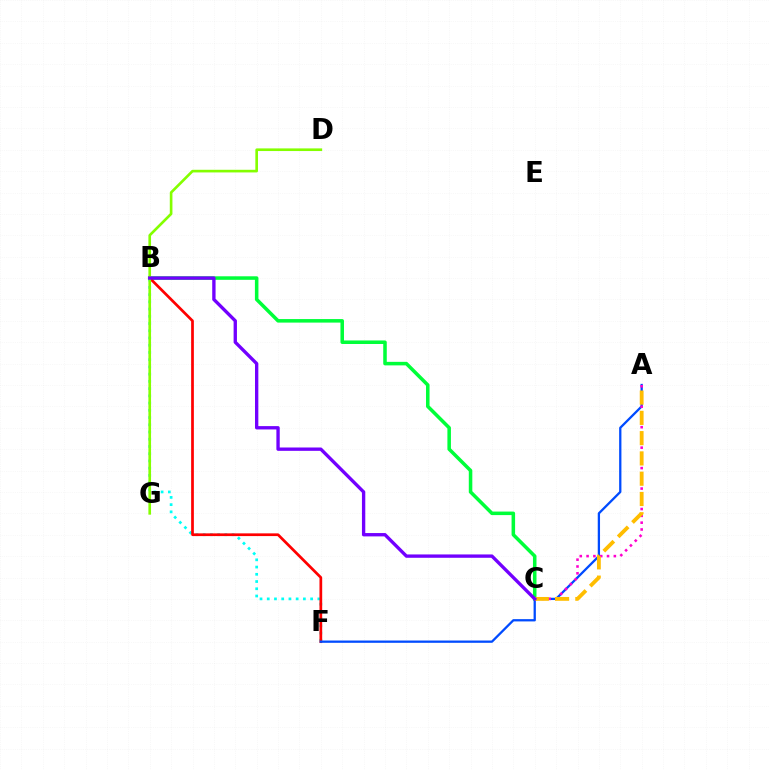{('B', 'C'): [{'color': '#00ff39', 'line_style': 'solid', 'thickness': 2.54}, {'color': '#7200ff', 'line_style': 'solid', 'thickness': 2.41}], ('B', 'F'): [{'color': '#00fff6', 'line_style': 'dotted', 'thickness': 1.96}, {'color': '#ff0000', 'line_style': 'solid', 'thickness': 1.96}], ('A', 'F'): [{'color': '#004bff', 'line_style': 'solid', 'thickness': 1.64}], ('A', 'C'): [{'color': '#ff00cf', 'line_style': 'dotted', 'thickness': 1.85}, {'color': '#ffbd00', 'line_style': 'dashed', 'thickness': 2.75}], ('D', 'G'): [{'color': '#84ff00', 'line_style': 'solid', 'thickness': 1.9}]}